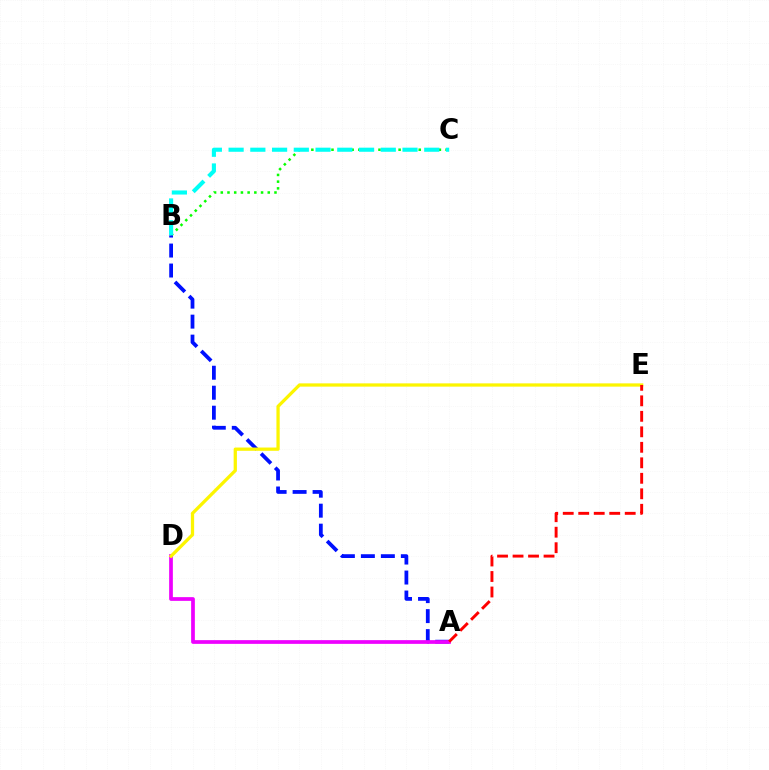{('B', 'C'): [{'color': '#08ff00', 'line_style': 'dotted', 'thickness': 1.82}, {'color': '#00fff6', 'line_style': 'dashed', 'thickness': 2.95}], ('A', 'B'): [{'color': '#0010ff', 'line_style': 'dashed', 'thickness': 2.71}], ('A', 'D'): [{'color': '#ee00ff', 'line_style': 'solid', 'thickness': 2.68}], ('D', 'E'): [{'color': '#fcf500', 'line_style': 'solid', 'thickness': 2.35}], ('A', 'E'): [{'color': '#ff0000', 'line_style': 'dashed', 'thickness': 2.11}]}